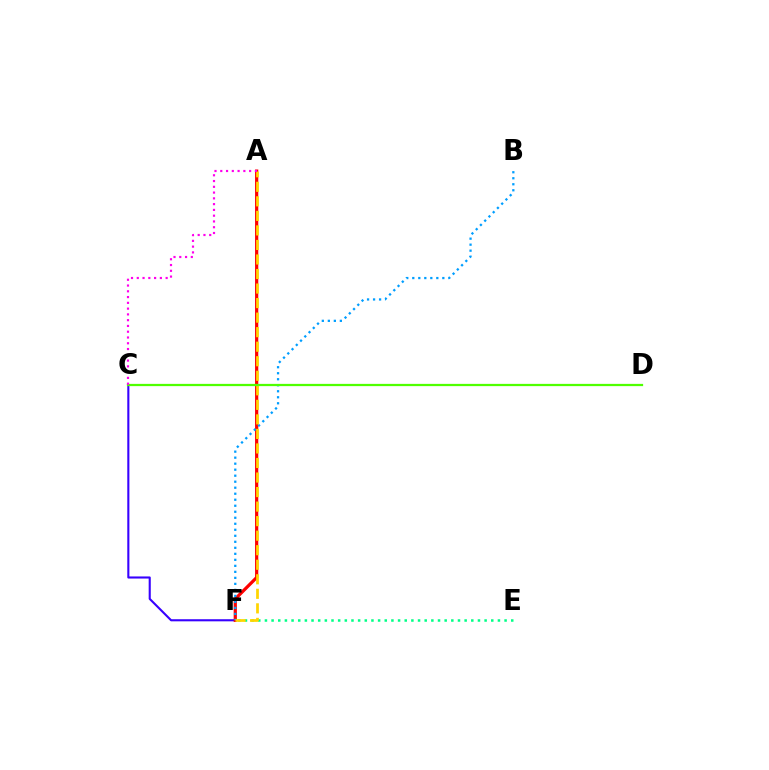{('E', 'F'): [{'color': '#00ff86', 'line_style': 'dotted', 'thickness': 1.81}], ('C', 'F'): [{'color': '#3700ff', 'line_style': 'solid', 'thickness': 1.51}], ('A', 'F'): [{'color': '#ff0000', 'line_style': 'solid', 'thickness': 2.32}, {'color': '#ffd500', 'line_style': 'dashed', 'thickness': 1.97}], ('B', 'F'): [{'color': '#009eff', 'line_style': 'dotted', 'thickness': 1.63}], ('C', 'D'): [{'color': '#4fff00', 'line_style': 'solid', 'thickness': 1.62}], ('A', 'C'): [{'color': '#ff00ed', 'line_style': 'dotted', 'thickness': 1.57}]}